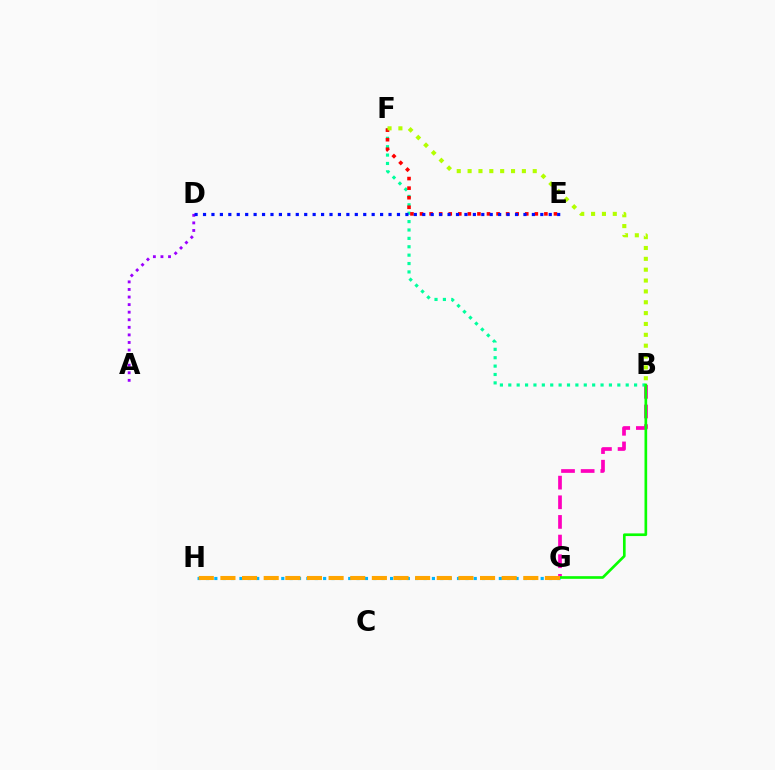{('B', 'G'): [{'color': '#ff00bd', 'line_style': 'dashed', 'thickness': 2.67}, {'color': '#08ff00', 'line_style': 'solid', 'thickness': 1.92}], ('G', 'H'): [{'color': '#00b5ff', 'line_style': 'dotted', 'thickness': 2.27}, {'color': '#ffa500', 'line_style': 'dashed', 'thickness': 2.94}], ('B', 'F'): [{'color': '#00ff9d', 'line_style': 'dotted', 'thickness': 2.28}, {'color': '#b3ff00', 'line_style': 'dotted', 'thickness': 2.95}], ('E', 'F'): [{'color': '#ff0000', 'line_style': 'dotted', 'thickness': 2.6}], ('A', 'D'): [{'color': '#9b00ff', 'line_style': 'dotted', 'thickness': 2.06}], ('D', 'E'): [{'color': '#0010ff', 'line_style': 'dotted', 'thickness': 2.29}]}